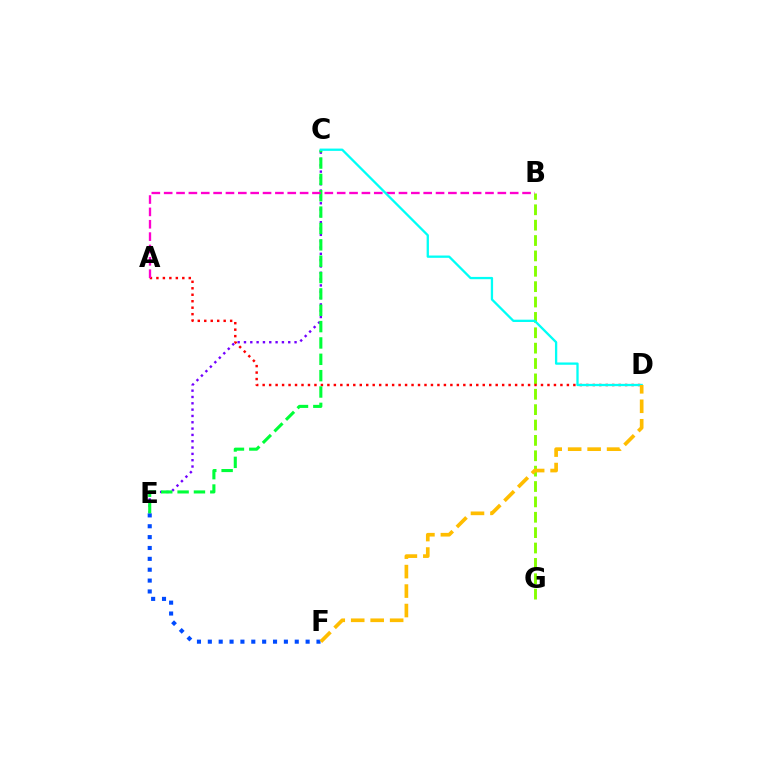{('B', 'G'): [{'color': '#84ff00', 'line_style': 'dashed', 'thickness': 2.09}], ('A', 'D'): [{'color': '#ff0000', 'line_style': 'dotted', 'thickness': 1.76}], ('C', 'E'): [{'color': '#7200ff', 'line_style': 'dotted', 'thickness': 1.72}, {'color': '#00ff39', 'line_style': 'dashed', 'thickness': 2.22}], ('E', 'F'): [{'color': '#004bff', 'line_style': 'dotted', 'thickness': 2.95}], ('A', 'B'): [{'color': '#ff00cf', 'line_style': 'dashed', 'thickness': 1.68}], ('C', 'D'): [{'color': '#00fff6', 'line_style': 'solid', 'thickness': 1.66}], ('D', 'F'): [{'color': '#ffbd00', 'line_style': 'dashed', 'thickness': 2.65}]}